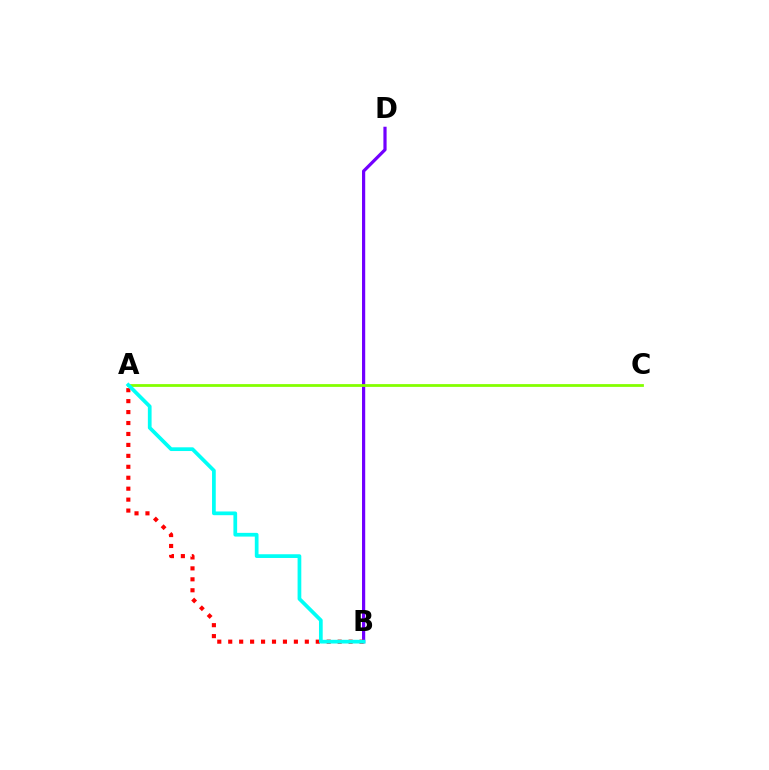{('B', 'D'): [{'color': '#7200ff', 'line_style': 'solid', 'thickness': 2.3}], ('A', 'B'): [{'color': '#ff0000', 'line_style': 'dotted', 'thickness': 2.97}, {'color': '#00fff6', 'line_style': 'solid', 'thickness': 2.68}], ('A', 'C'): [{'color': '#84ff00', 'line_style': 'solid', 'thickness': 2.0}]}